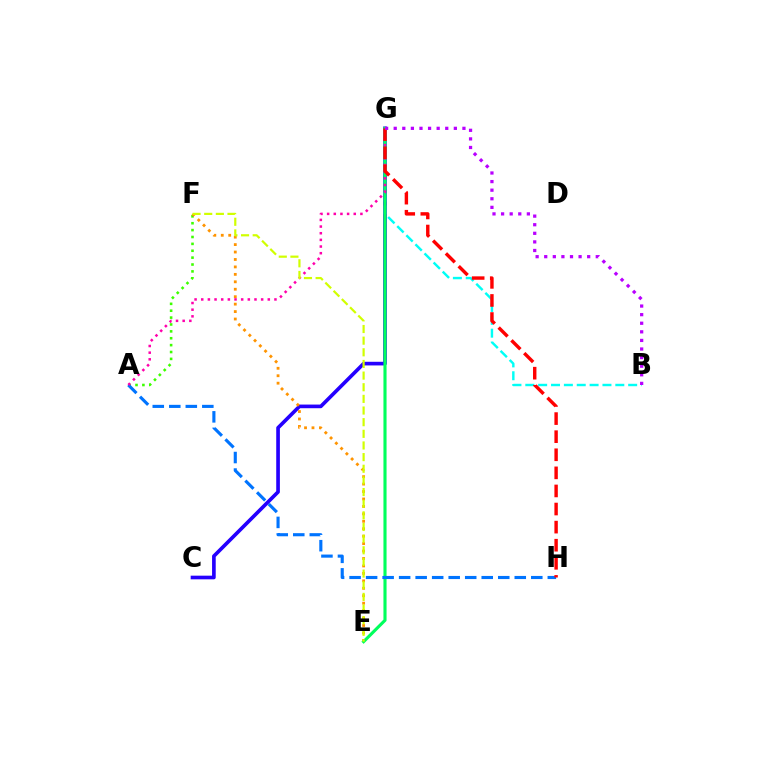{('A', 'F'): [{'color': '#3dff00', 'line_style': 'dotted', 'thickness': 1.87}], ('C', 'G'): [{'color': '#2500ff', 'line_style': 'solid', 'thickness': 2.63}], ('E', 'F'): [{'color': '#ff9400', 'line_style': 'dotted', 'thickness': 2.02}, {'color': '#d1ff00', 'line_style': 'dashed', 'thickness': 1.58}], ('B', 'G'): [{'color': '#00fff6', 'line_style': 'dashed', 'thickness': 1.75}, {'color': '#b900ff', 'line_style': 'dotted', 'thickness': 2.33}], ('E', 'G'): [{'color': '#00ff5c', 'line_style': 'solid', 'thickness': 2.25}], ('A', 'H'): [{'color': '#0074ff', 'line_style': 'dashed', 'thickness': 2.24}], ('A', 'G'): [{'color': '#ff00ac', 'line_style': 'dotted', 'thickness': 1.81}], ('G', 'H'): [{'color': '#ff0000', 'line_style': 'dashed', 'thickness': 2.46}]}